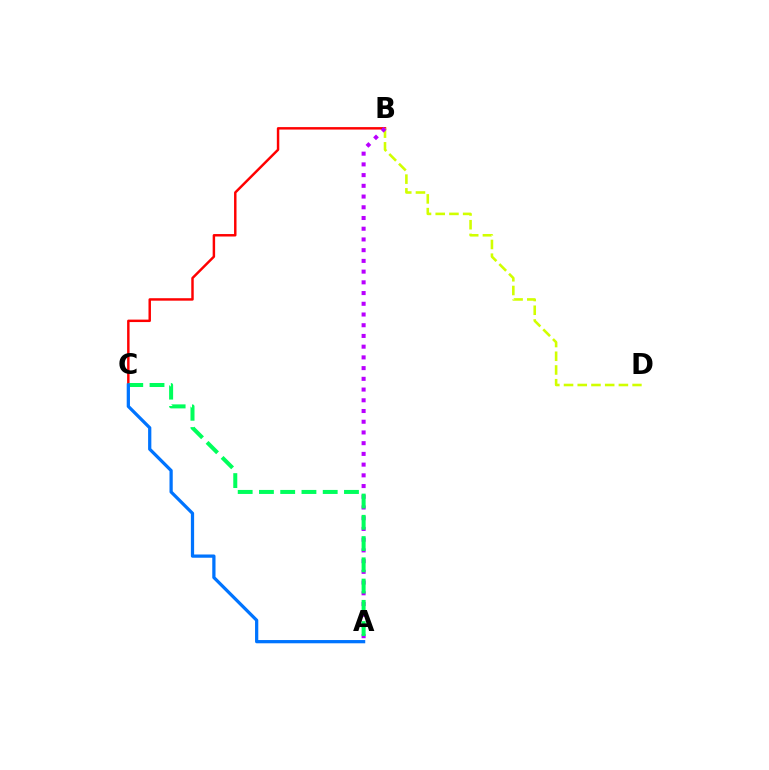{('B', 'C'): [{'color': '#ff0000', 'line_style': 'solid', 'thickness': 1.77}], ('B', 'D'): [{'color': '#d1ff00', 'line_style': 'dashed', 'thickness': 1.86}], ('A', 'B'): [{'color': '#b900ff', 'line_style': 'dotted', 'thickness': 2.91}], ('A', 'C'): [{'color': '#00ff5c', 'line_style': 'dashed', 'thickness': 2.89}, {'color': '#0074ff', 'line_style': 'solid', 'thickness': 2.34}]}